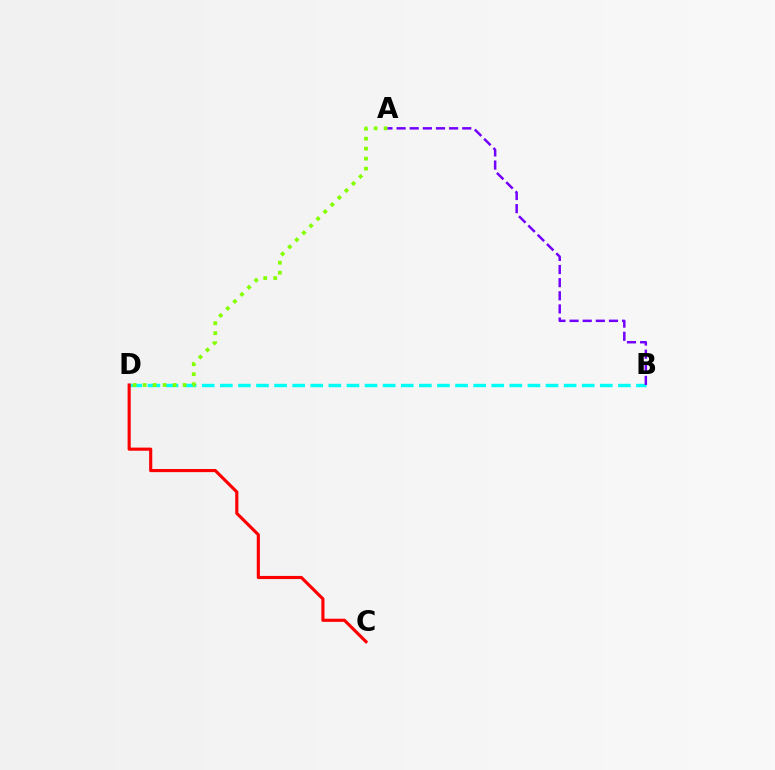{('B', 'D'): [{'color': '#00fff6', 'line_style': 'dashed', 'thickness': 2.46}], ('C', 'D'): [{'color': '#ff0000', 'line_style': 'solid', 'thickness': 2.26}], ('A', 'D'): [{'color': '#84ff00', 'line_style': 'dotted', 'thickness': 2.71}], ('A', 'B'): [{'color': '#7200ff', 'line_style': 'dashed', 'thickness': 1.78}]}